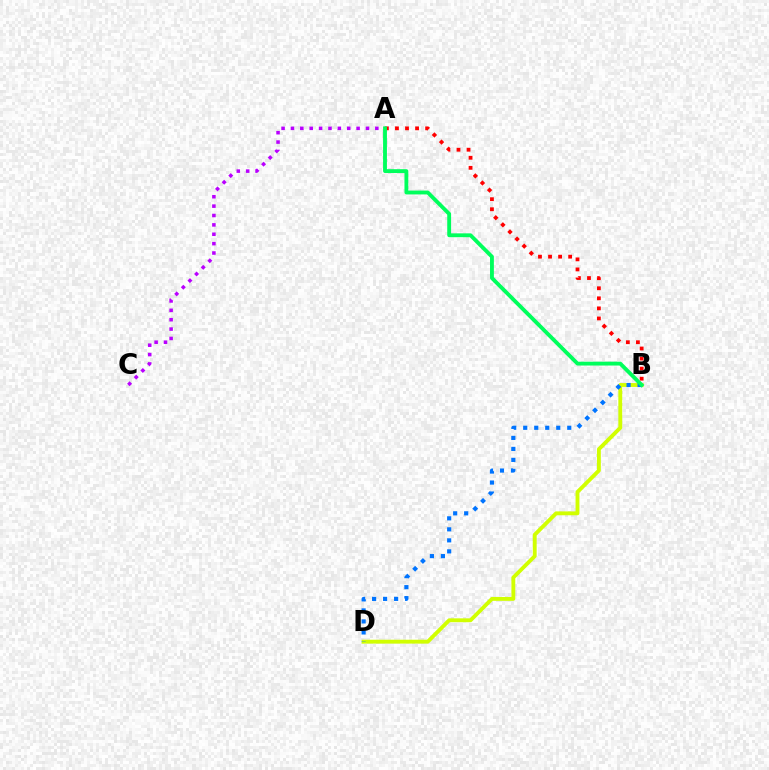{('B', 'D'): [{'color': '#d1ff00', 'line_style': 'solid', 'thickness': 2.79}, {'color': '#0074ff', 'line_style': 'dotted', 'thickness': 2.99}], ('A', 'C'): [{'color': '#b900ff', 'line_style': 'dotted', 'thickness': 2.55}], ('A', 'B'): [{'color': '#ff0000', 'line_style': 'dotted', 'thickness': 2.73}, {'color': '#00ff5c', 'line_style': 'solid', 'thickness': 2.78}]}